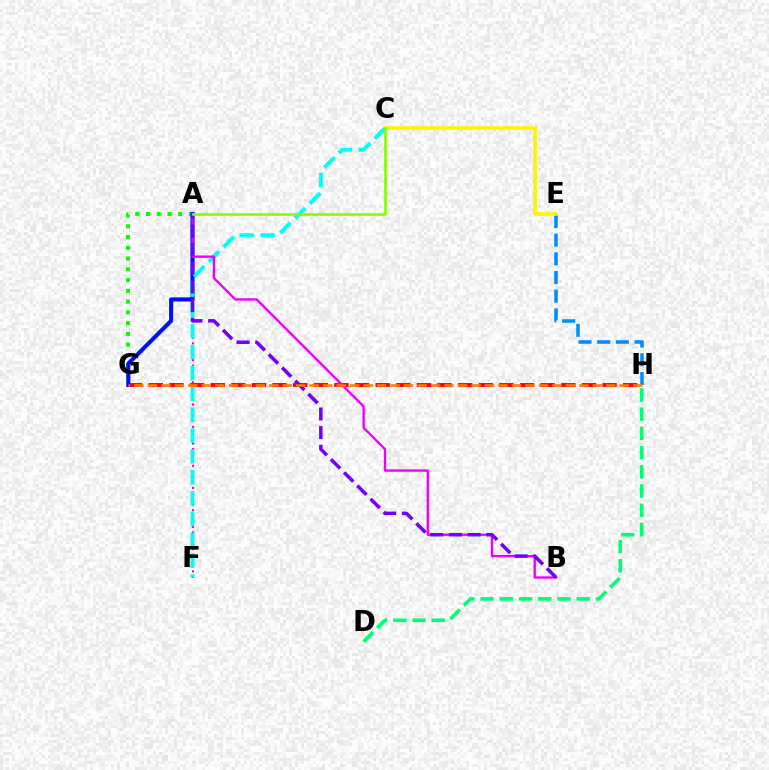{('G', 'H'): [{'color': '#ff0000', 'line_style': 'dashed', 'thickness': 2.8}, {'color': '#ff7c00', 'line_style': 'dashed', 'thickness': 1.83}], ('A', 'F'): [{'color': '#ff0094', 'line_style': 'dotted', 'thickness': 1.51}], ('E', 'H'): [{'color': '#008cff', 'line_style': 'dashed', 'thickness': 2.54}], ('A', 'G'): [{'color': '#08ff00', 'line_style': 'dotted', 'thickness': 2.92}, {'color': '#0010ff', 'line_style': 'solid', 'thickness': 2.94}], ('D', 'H'): [{'color': '#00ff74', 'line_style': 'dashed', 'thickness': 2.61}], ('C', 'E'): [{'color': '#fcf500', 'line_style': 'solid', 'thickness': 2.58}], ('C', 'F'): [{'color': '#00fff6', 'line_style': 'dashed', 'thickness': 2.83}], ('A', 'B'): [{'color': '#ee00ff', 'line_style': 'solid', 'thickness': 1.71}, {'color': '#7200ff', 'line_style': 'dashed', 'thickness': 2.53}], ('A', 'C'): [{'color': '#84ff00', 'line_style': 'solid', 'thickness': 1.9}]}